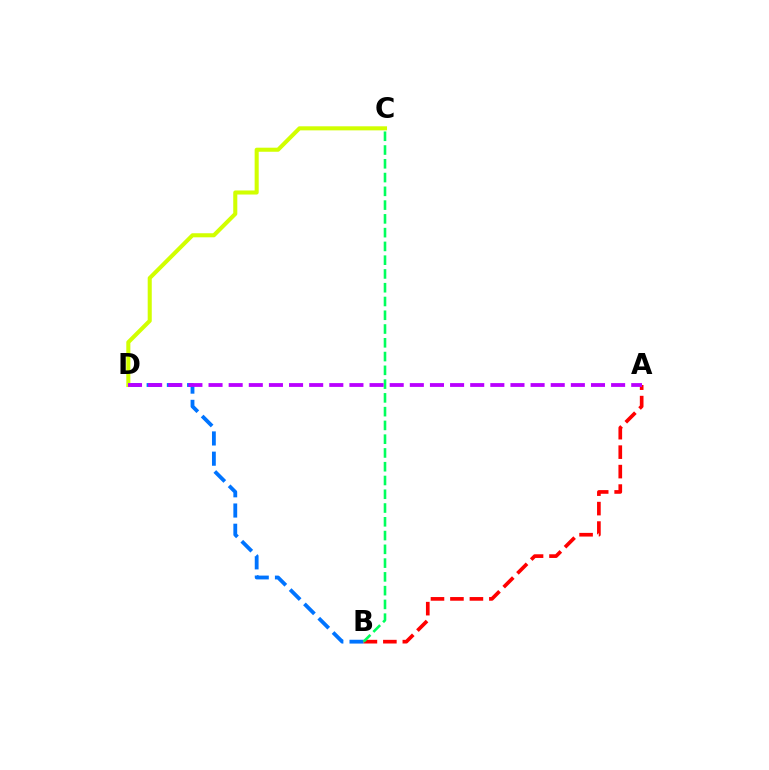{('B', 'D'): [{'color': '#0074ff', 'line_style': 'dashed', 'thickness': 2.75}], ('A', 'B'): [{'color': '#ff0000', 'line_style': 'dashed', 'thickness': 2.64}], ('B', 'C'): [{'color': '#00ff5c', 'line_style': 'dashed', 'thickness': 1.87}], ('C', 'D'): [{'color': '#d1ff00', 'line_style': 'solid', 'thickness': 2.93}], ('A', 'D'): [{'color': '#b900ff', 'line_style': 'dashed', 'thickness': 2.73}]}